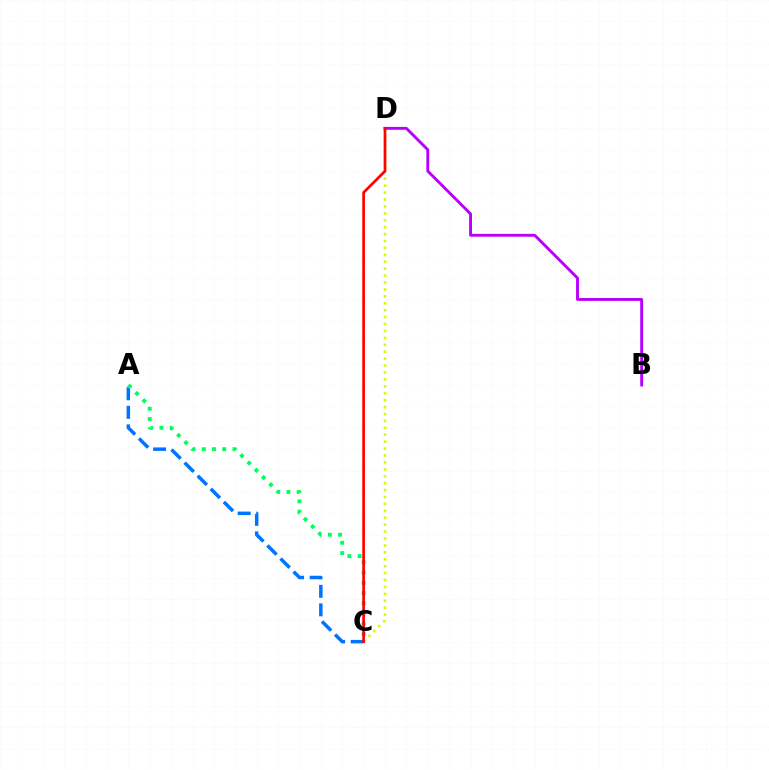{('C', 'D'): [{'color': '#d1ff00', 'line_style': 'dotted', 'thickness': 1.88}, {'color': '#ff0000', 'line_style': 'solid', 'thickness': 1.93}], ('A', 'C'): [{'color': '#0074ff', 'line_style': 'dashed', 'thickness': 2.52}, {'color': '#00ff5c', 'line_style': 'dotted', 'thickness': 2.78}], ('B', 'D'): [{'color': '#b900ff', 'line_style': 'solid', 'thickness': 2.08}]}